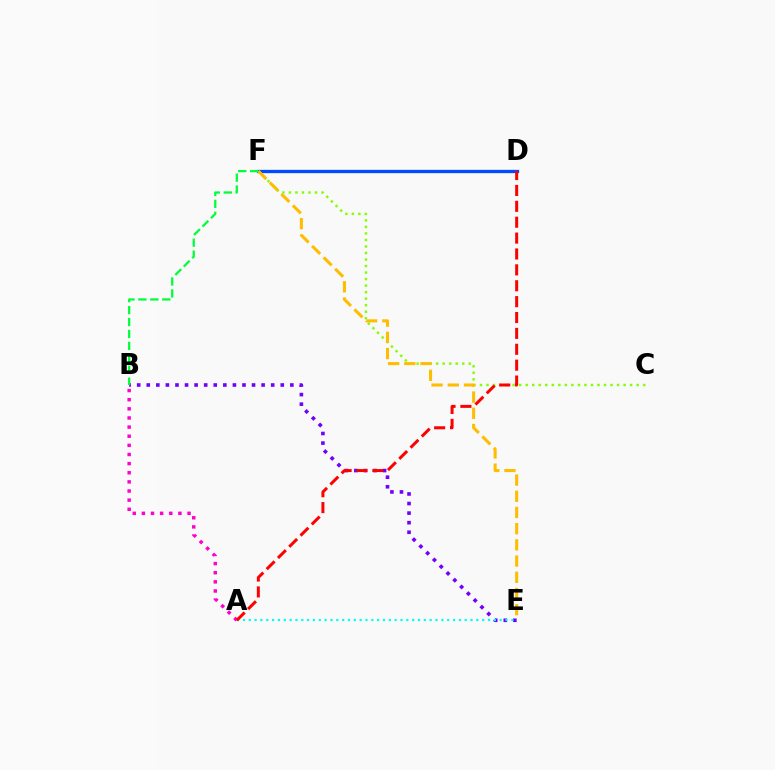{('C', 'F'): [{'color': '#84ff00', 'line_style': 'dotted', 'thickness': 1.77}], ('B', 'E'): [{'color': '#7200ff', 'line_style': 'dotted', 'thickness': 2.6}], ('D', 'F'): [{'color': '#004bff', 'line_style': 'solid', 'thickness': 2.37}], ('E', 'F'): [{'color': '#ffbd00', 'line_style': 'dashed', 'thickness': 2.2}], ('A', 'E'): [{'color': '#00fff6', 'line_style': 'dotted', 'thickness': 1.59}], ('A', 'B'): [{'color': '#ff00cf', 'line_style': 'dotted', 'thickness': 2.48}], ('A', 'D'): [{'color': '#ff0000', 'line_style': 'dashed', 'thickness': 2.16}], ('B', 'F'): [{'color': '#00ff39', 'line_style': 'dashed', 'thickness': 1.62}]}